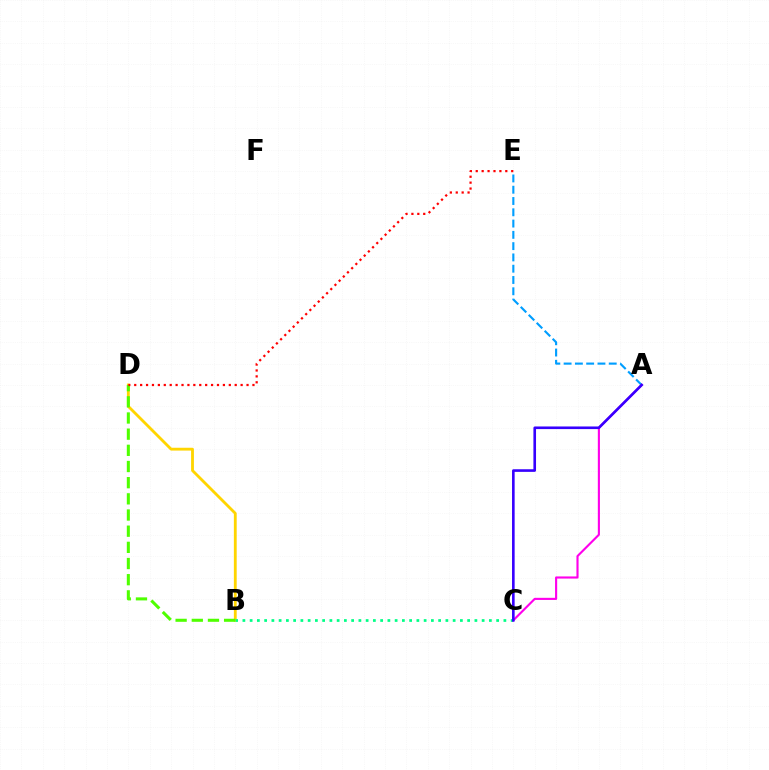{('B', 'D'): [{'color': '#ffd500', 'line_style': 'solid', 'thickness': 2.04}, {'color': '#4fff00', 'line_style': 'dashed', 'thickness': 2.2}], ('B', 'C'): [{'color': '#00ff86', 'line_style': 'dotted', 'thickness': 1.97}], ('A', 'E'): [{'color': '#009eff', 'line_style': 'dashed', 'thickness': 1.53}], ('A', 'C'): [{'color': '#ff00ed', 'line_style': 'solid', 'thickness': 1.53}, {'color': '#3700ff', 'line_style': 'solid', 'thickness': 1.89}], ('D', 'E'): [{'color': '#ff0000', 'line_style': 'dotted', 'thickness': 1.61}]}